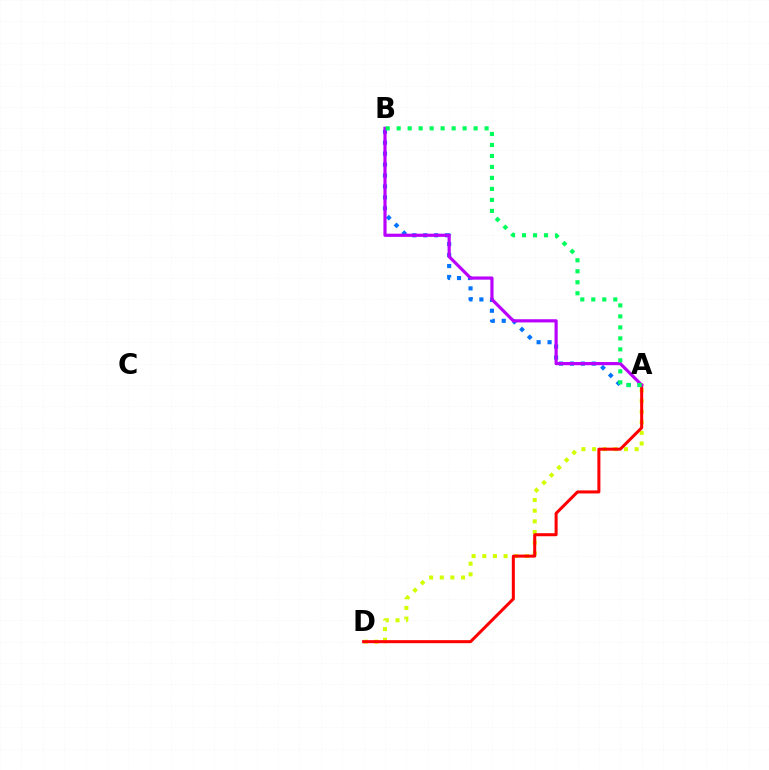{('A', 'D'): [{'color': '#d1ff00', 'line_style': 'dotted', 'thickness': 2.89}, {'color': '#ff0000', 'line_style': 'solid', 'thickness': 2.18}], ('A', 'B'): [{'color': '#0074ff', 'line_style': 'dotted', 'thickness': 2.97}, {'color': '#b900ff', 'line_style': 'solid', 'thickness': 2.29}, {'color': '#00ff5c', 'line_style': 'dotted', 'thickness': 2.99}]}